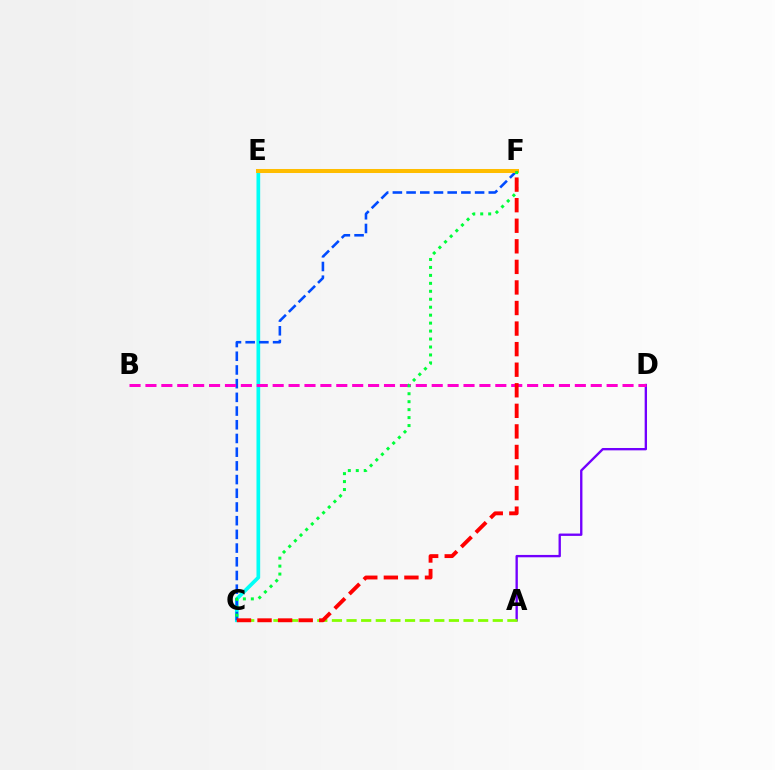{('A', 'D'): [{'color': '#7200ff', 'line_style': 'solid', 'thickness': 1.69}], ('C', 'E'): [{'color': '#00fff6', 'line_style': 'solid', 'thickness': 2.66}], ('A', 'C'): [{'color': '#84ff00', 'line_style': 'dashed', 'thickness': 1.99}], ('C', 'F'): [{'color': '#004bff', 'line_style': 'dashed', 'thickness': 1.86}, {'color': '#00ff39', 'line_style': 'dotted', 'thickness': 2.16}, {'color': '#ff0000', 'line_style': 'dashed', 'thickness': 2.79}], ('E', 'F'): [{'color': '#ffbd00', 'line_style': 'solid', 'thickness': 2.9}], ('B', 'D'): [{'color': '#ff00cf', 'line_style': 'dashed', 'thickness': 2.16}]}